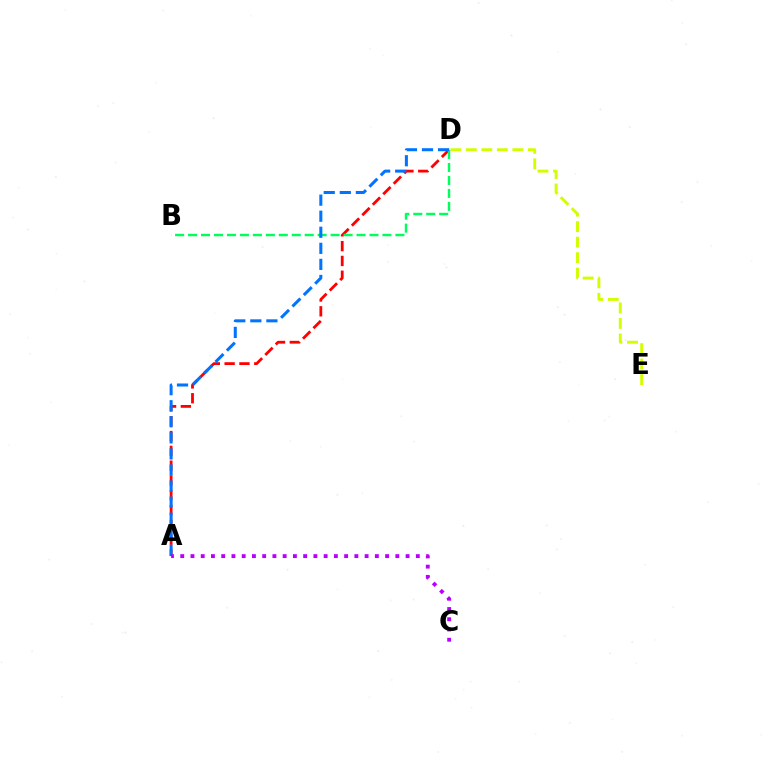{('A', 'D'): [{'color': '#ff0000', 'line_style': 'dashed', 'thickness': 2.01}, {'color': '#0074ff', 'line_style': 'dashed', 'thickness': 2.18}], ('D', 'E'): [{'color': '#d1ff00', 'line_style': 'dashed', 'thickness': 2.11}], ('B', 'D'): [{'color': '#00ff5c', 'line_style': 'dashed', 'thickness': 1.76}], ('A', 'C'): [{'color': '#b900ff', 'line_style': 'dotted', 'thickness': 2.78}]}